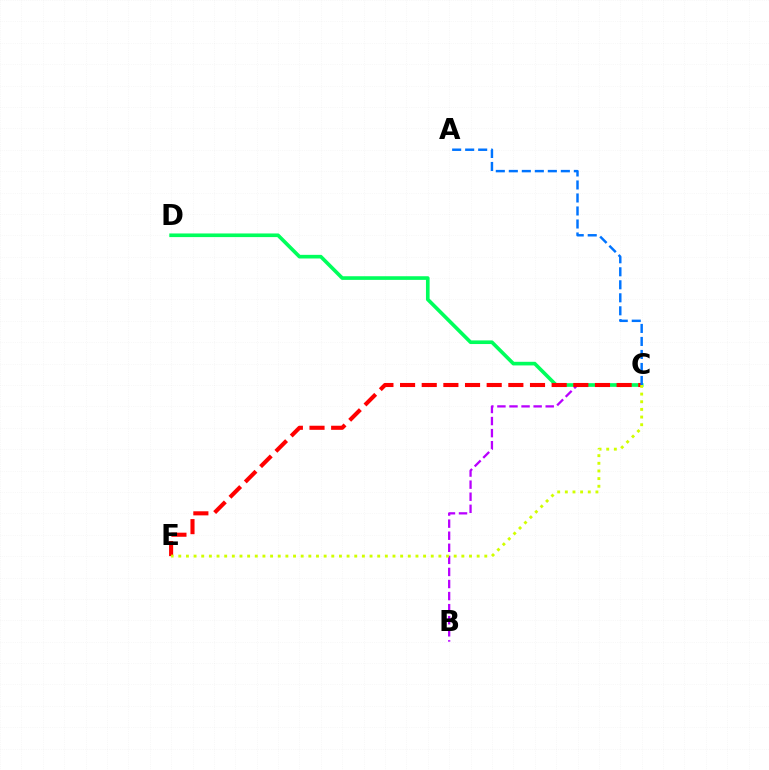{('B', 'C'): [{'color': '#b900ff', 'line_style': 'dashed', 'thickness': 1.64}], ('C', 'D'): [{'color': '#00ff5c', 'line_style': 'solid', 'thickness': 2.62}], ('C', 'E'): [{'color': '#ff0000', 'line_style': 'dashed', 'thickness': 2.94}, {'color': '#d1ff00', 'line_style': 'dotted', 'thickness': 2.08}], ('A', 'C'): [{'color': '#0074ff', 'line_style': 'dashed', 'thickness': 1.77}]}